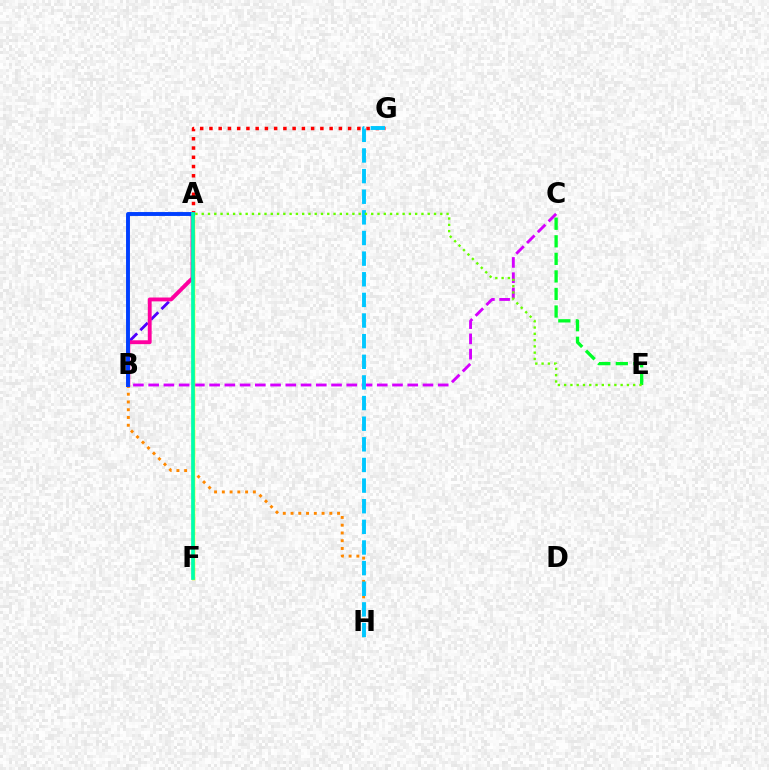{('B', 'C'): [{'color': '#d600ff', 'line_style': 'dashed', 'thickness': 2.07}], ('A', 'G'): [{'color': '#ff0000', 'line_style': 'dotted', 'thickness': 2.51}], ('B', 'H'): [{'color': '#ff8800', 'line_style': 'dotted', 'thickness': 2.11}], ('A', 'B'): [{'color': '#4f00ff', 'line_style': 'dashed', 'thickness': 2.03}, {'color': '#ff00a0', 'line_style': 'solid', 'thickness': 2.78}, {'color': '#003fff', 'line_style': 'solid', 'thickness': 2.81}], ('A', 'F'): [{'color': '#eeff00', 'line_style': 'solid', 'thickness': 2.51}, {'color': '#00ffaf', 'line_style': 'solid', 'thickness': 2.65}], ('G', 'H'): [{'color': '#00c7ff', 'line_style': 'dashed', 'thickness': 2.8}], ('C', 'E'): [{'color': '#00ff27', 'line_style': 'dashed', 'thickness': 2.38}], ('A', 'E'): [{'color': '#66ff00', 'line_style': 'dotted', 'thickness': 1.71}]}